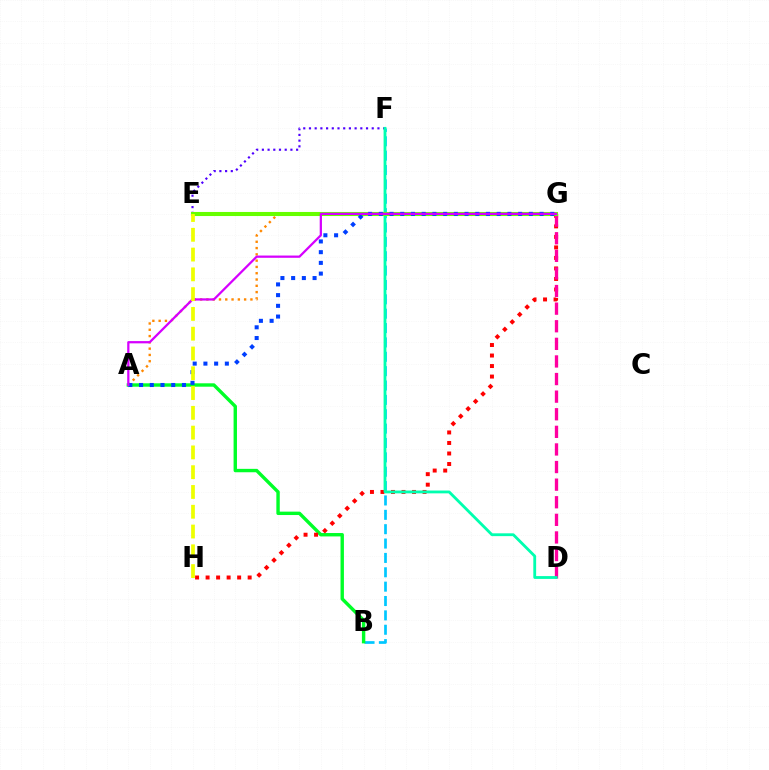{('B', 'F'): [{'color': '#00c7ff', 'line_style': 'dashed', 'thickness': 1.95}], ('A', 'B'): [{'color': '#00ff27', 'line_style': 'solid', 'thickness': 2.45}], ('E', 'F'): [{'color': '#4f00ff', 'line_style': 'dotted', 'thickness': 1.55}], ('G', 'H'): [{'color': '#ff0000', 'line_style': 'dotted', 'thickness': 2.86}], ('A', 'G'): [{'color': '#ff8800', 'line_style': 'dotted', 'thickness': 1.71}, {'color': '#003fff', 'line_style': 'dotted', 'thickness': 2.91}, {'color': '#d600ff', 'line_style': 'solid', 'thickness': 1.62}], ('D', 'G'): [{'color': '#ff00a0', 'line_style': 'dashed', 'thickness': 2.39}], ('D', 'F'): [{'color': '#00ffaf', 'line_style': 'solid', 'thickness': 2.03}], ('E', 'G'): [{'color': '#66ff00', 'line_style': 'solid', 'thickness': 2.94}], ('E', 'H'): [{'color': '#eeff00', 'line_style': 'dashed', 'thickness': 2.69}]}